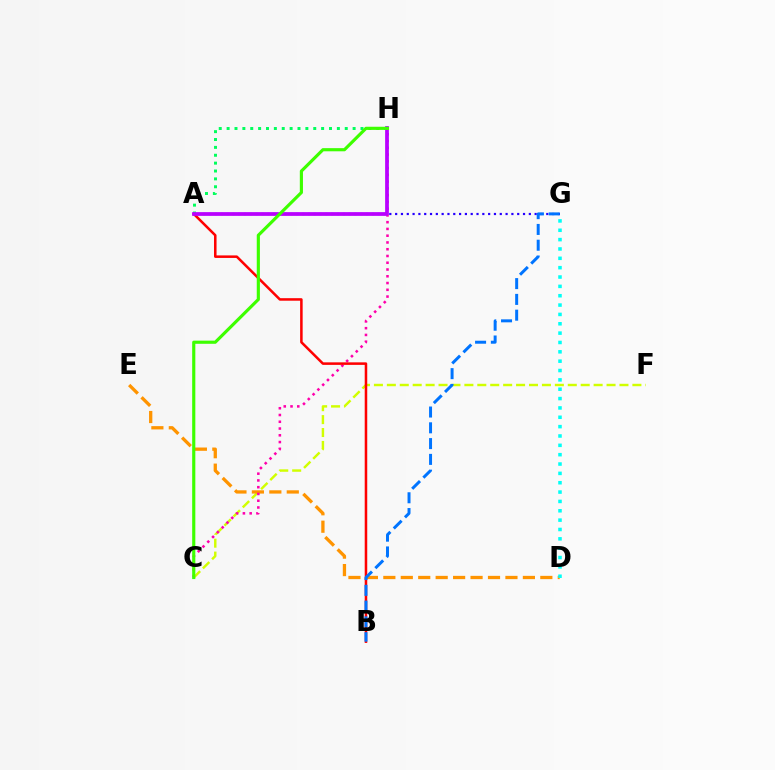{('C', 'F'): [{'color': '#d1ff00', 'line_style': 'dashed', 'thickness': 1.76}], ('D', 'E'): [{'color': '#ff9400', 'line_style': 'dashed', 'thickness': 2.37}], ('C', 'H'): [{'color': '#ff00ac', 'line_style': 'dotted', 'thickness': 1.84}, {'color': '#3dff00', 'line_style': 'solid', 'thickness': 2.27}], ('A', 'B'): [{'color': '#ff0000', 'line_style': 'solid', 'thickness': 1.82}], ('D', 'G'): [{'color': '#00fff6', 'line_style': 'dotted', 'thickness': 2.54}], ('A', 'G'): [{'color': '#2500ff', 'line_style': 'dotted', 'thickness': 1.58}], ('A', 'H'): [{'color': '#00ff5c', 'line_style': 'dotted', 'thickness': 2.14}, {'color': '#b900ff', 'line_style': 'solid', 'thickness': 2.69}], ('B', 'G'): [{'color': '#0074ff', 'line_style': 'dashed', 'thickness': 2.14}]}